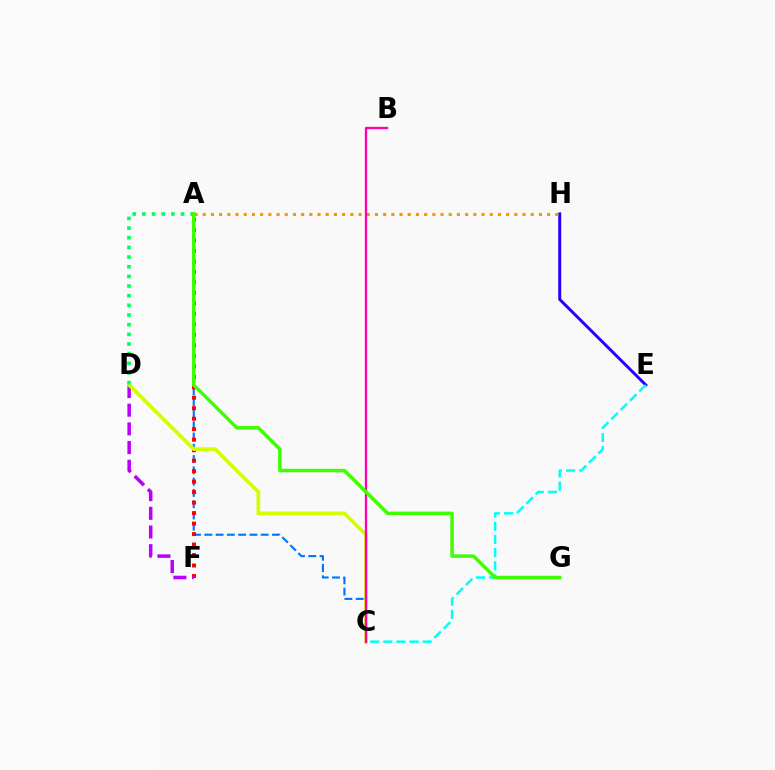{('E', 'H'): [{'color': '#2500ff', 'line_style': 'solid', 'thickness': 2.13}], ('A', 'C'): [{'color': '#0074ff', 'line_style': 'dashed', 'thickness': 1.53}], ('A', 'F'): [{'color': '#ff0000', 'line_style': 'dotted', 'thickness': 2.85}], ('D', 'F'): [{'color': '#b900ff', 'line_style': 'dashed', 'thickness': 2.54}], ('C', 'D'): [{'color': '#d1ff00', 'line_style': 'solid', 'thickness': 2.66}], ('A', 'H'): [{'color': '#ff9400', 'line_style': 'dotted', 'thickness': 2.23}], ('C', 'E'): [{'color': '#00fff6', 'line_style': 'dashed', 'thickness': 1.79}], ('A', 'D'): [{'color': '#00ff5c', 'line_style': 'dotted', 'thickness': 2.62}], ('B', 'C'): [{'color': '#ff00ac', 'line_style': 'solid', 'thickness': 1.67}], ('A', 'G'): [{'color': '#3dff00', 'line_style': 'solid', 'thickness': 2.5}]}